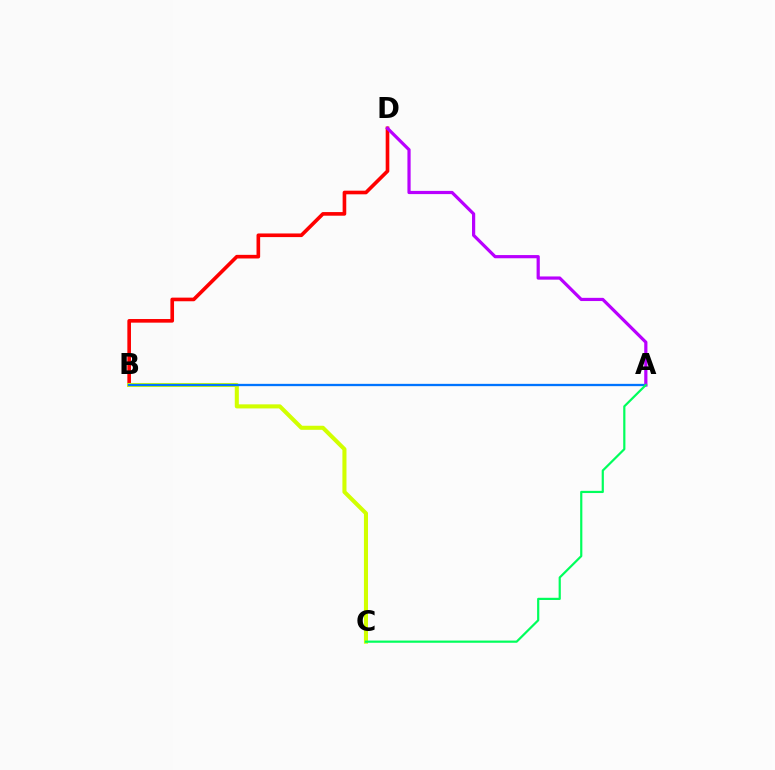{('B', 'D'): [{'color': '#ff0000', 'line_style': 'solid', 'thickness': 2.61}], ('B', 'C'): [{'color': '#d1ff00', 'line_style': 'solid', 'thickness': 2.93}], ('A', 'B'): [{'color': '#0074ff', 'line_style': 'solid', 'thickness': 1.66}], ('A', 'D'): [{'color': '#b900ff', 'line_style': 'solid', 'thickness': 2.3}], ('A', 'C'): [{'color': '#00ff5c', 'line_style': 'solid', 'thickness': 1.58}]}